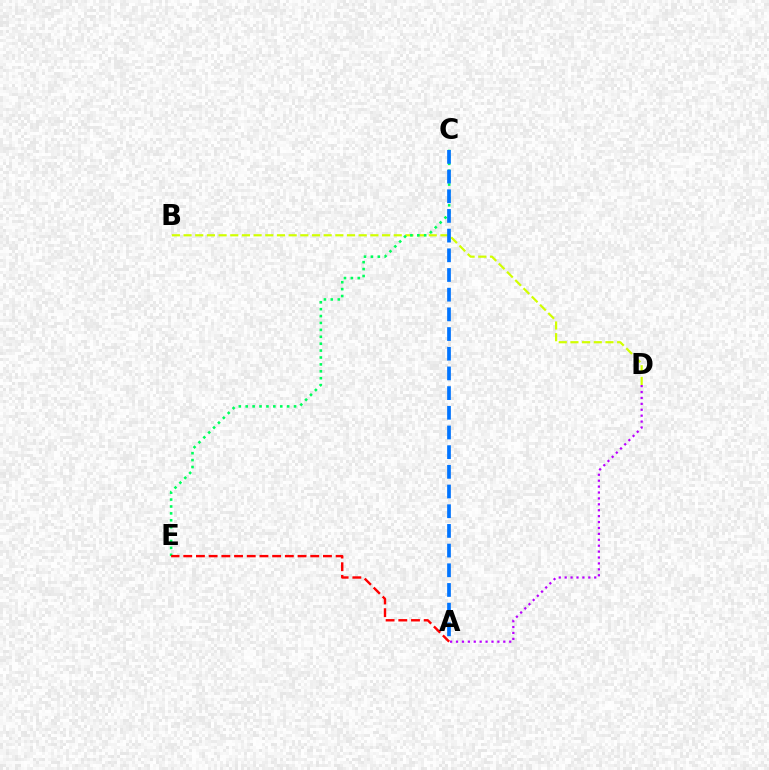{('B', 'D'): [{'color': '#d1ff00', 'line_style': 'dashed', 'thickness': 1.59}], ('A', 'D'): [{'color': '#b900ff', 'line_style': 'dotted', 'thickness': 1.61}], ('C', 'E'): [{'color': '#00ff5c', 'line_style': 'dotted', 'thickness': 1.88}], ('A', 'E'): [{'color': '#ff0000', 'line_style': 'dashed', 'thickness': 1.73}], ('A', 'C'): [{'color': '#0074ff', 'line_style': 'dashed', 'thickness': 2.67}]}